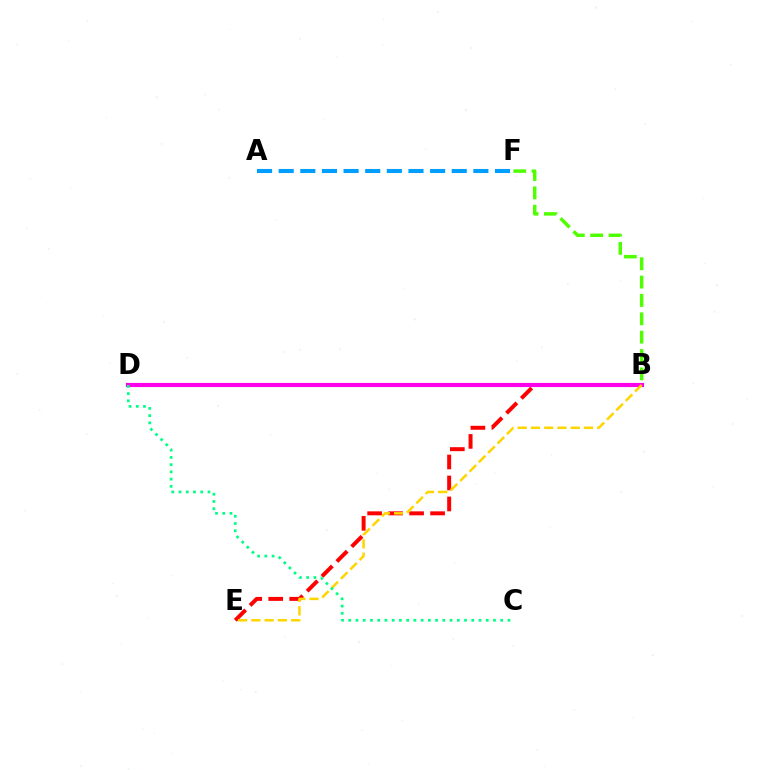{('B', 'D'): [{'color': '#3700ff', 'line_style': 'dotted', 'thickness': 2.55}, {'color': '#ff00ed', 'line_style': 'solid', 'thickness': 2.97}], ('B', 'E'): [{'color': '#ff0000', 'line_style': 'dashed', 'thickness': 2.85}, {'color': '#ffd500', 'line_style': 'dashed', 'thickness': 1.8}], ('C', 'D'): [{'color': '#00ff86', 'line_style': 'dotted', 'thickness': 1.97}], ('B', 'F'): [{'color': '#4fff00', 'line_style': 'dashed', 'thickness': 2.49}], ('A', 'F'): [{'color': '#009eff', 'line_style': 'dashed', 'thickness': 2.94}]}